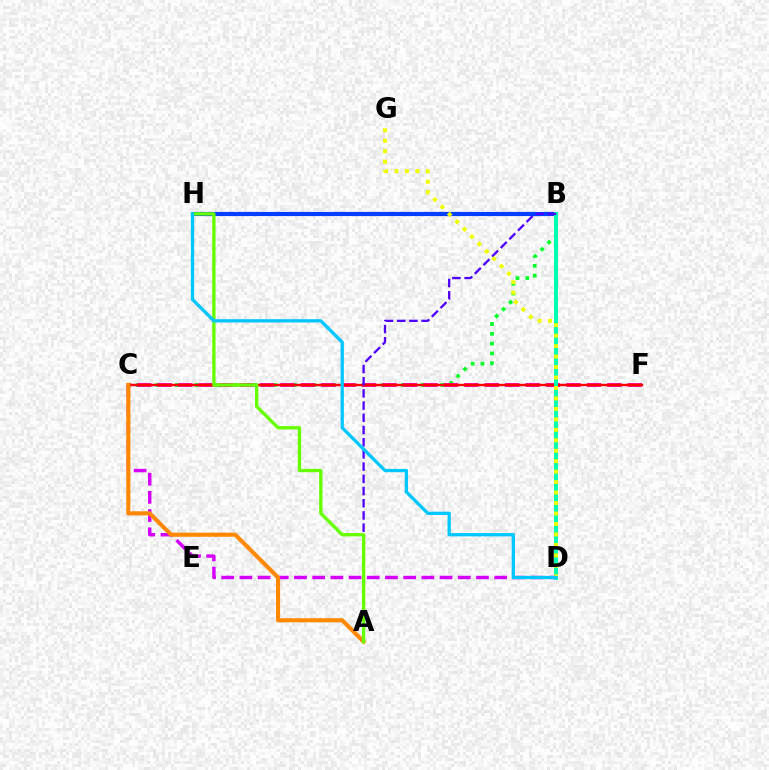{('B', 'C'): [{'color': '#00ff27', 'line_style': 'dotted', 'thickness': 2.67}], ('C', 'F'): [{'color': '#ff00a0', 'line_style': 'dashed', 'thickness': 2.78}, {'color': '#ff0000', 'line_style': 'solid', 'thickness': 1.74}], ('B', 'H'): [{'color': '#003fff', 'line_style': 'solid', 'thickness': 2.99}], ('C', 'D'): [{'color': '#d600ff', 'line_style': 'dashed', 'thickness': 2.47}], ('A', 'C'): [{'color': '#ff8800', 'line_style': 'solid', 'thickness': 2.96}], ('B', 'D'): [{'color': '#00ffaf', 'line_style': 'solid', 'thickness': 2.86}], ('A', 'B'): [{'color': '#4f00ff', 'line_style': 'dashed', 'thickness': 1.66}], ('D', 'G'): [{'color': '#eeff00', 'line_style': 'dotted', 'thickness': 2.84}], ('A', 'H'): [{'color': '#66ff00', 'line_style': 'solid', 'thickness': 2.4}], ('D', 'H'): [{'color': '#00c7ff', 'line_style': 'solid', 'thickness': 2.37}]}